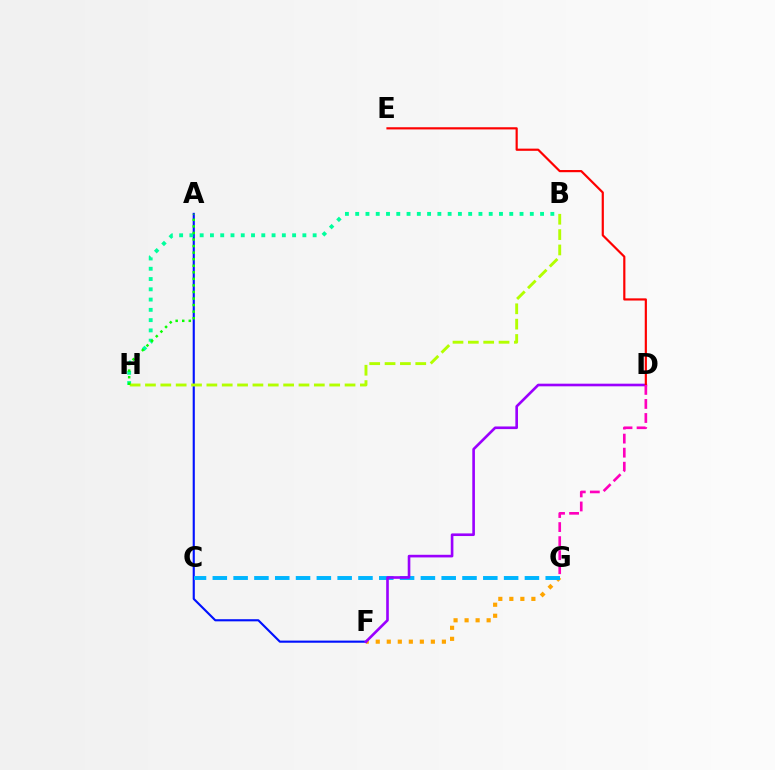{('F', 'G'): [{'color': '#ffa500', 'line_style': 'dotted', 'thickness': 2.99}], ('A', 'F'): [{'color': '#0010ff', 'line_style': 'solid', 'thickness': 1.53}], ('B', 'H'): [{'color': '#00ff9d', 'line_style': 'dotted', 'thickness': 2.79}, {'color': '#b3ff00', 'line_style': 'dashed', 'thickness': 2.09}], ('C', 'G'): [{'color': '#00b5ff', 'line_style': 'dashed', 'thickness': 2.83}], ('A', 'H'): [{'color': '#08ff00', 'line_style': 'dotted', 'thickness': 1.78}], ('D', 'F'): [{'color': '#9b00ff', 'line_style': 'solid', 'thickness': 1.9}], ('D', 'E'): [{'color': '#ff0000', 'line_style': 'solid', 'thickness': 1.57}], ('D', 'G'): [{'color': '#ff00bd', 'line_style': 'dashed', 'thickness': 1.91}]}